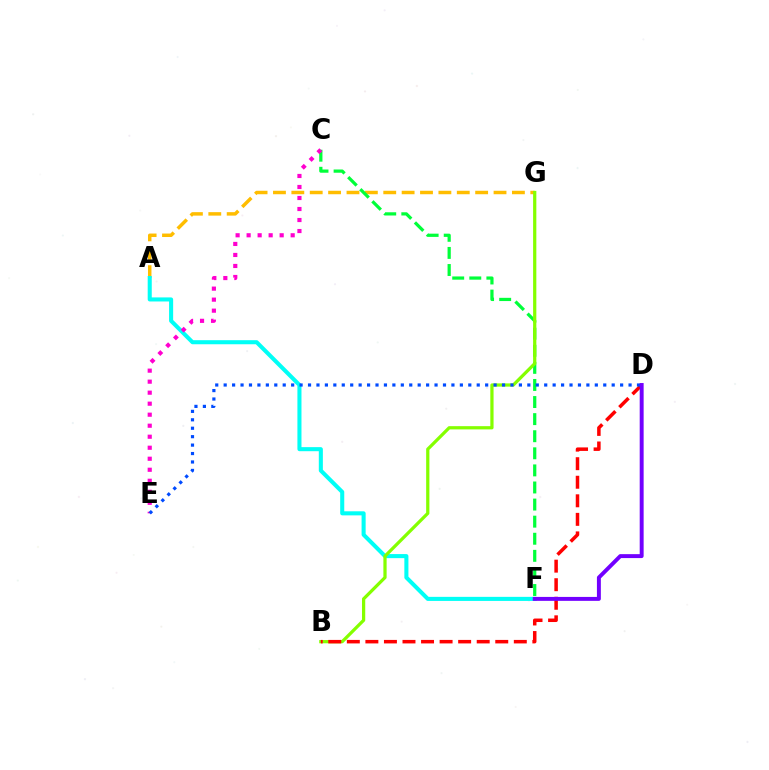{('A', 'G'): [{'color': '#ffbd00', 'line_style': 'dashed', 'thickness': 2.5}], ('C', 'F'): [{'color': '#00ff39', 'line_style': 'dashed', 'thickness': 2.32}], ('A', 'F'): [{'color': '#00fff6', 'line_style': 'solid', 'thickness': 2.93}], ('C', 'E'): [{'color': '#ff00cf', 'line_style': 'dotted', 'thickness': 2.99}], ('B', 'G'): [{'color': '#84ff00', 'line_style': 'solid', 'thickness': 2.33}], ('B', 'D'): [{'color': '#ff0000', 'line_style': 'dashed', 'thickness': 2.52}], ('D', 'E'): [{'color': '#004bff', 'line_style': 'dotted', 'thickness': 2.29}], ('D', 'F'): [{'color': '#7200ff', 'line_style': 'solid', 'thickness': 2.83}]}